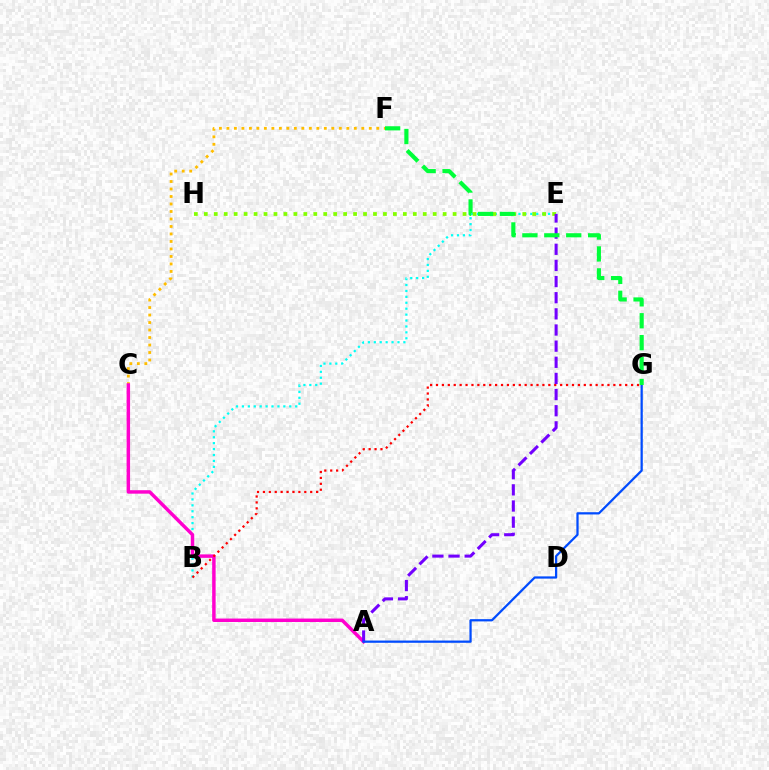{('C', 'F'): [{'color': '#ffbd00', 'line_style': 'dotted', 'thickness': 2.04}], ('B', 'E'): [{'color': '#00fff6', 'line_style': 'dotted', 'thickness': 1.61}], ('E', 'H'): [{'color': '#84ff00', 'line_style': 'dotted', 'thickness': 2.7}], ('A', 'C'): [{'color': '#ff00cf', 'line_style': 'solid', 'thickness': 2.49}], ('B', 'G'): [{'color': '#ff0000', 'line_style': 'dotted', 'thickness': 1.61}], ('A', 'E'): [{'color': '#7200ff', 'line_style': 'dashed', 'thickness': 2.19}], ('A', 'G'): [{'color': '#004bff', 'line_style': 'solid', 'thickness': 1.62}], ('F', 'G'): [{'color': '#00ff39', 'line_style': 'dashed', 'thickness': 2.98}]}